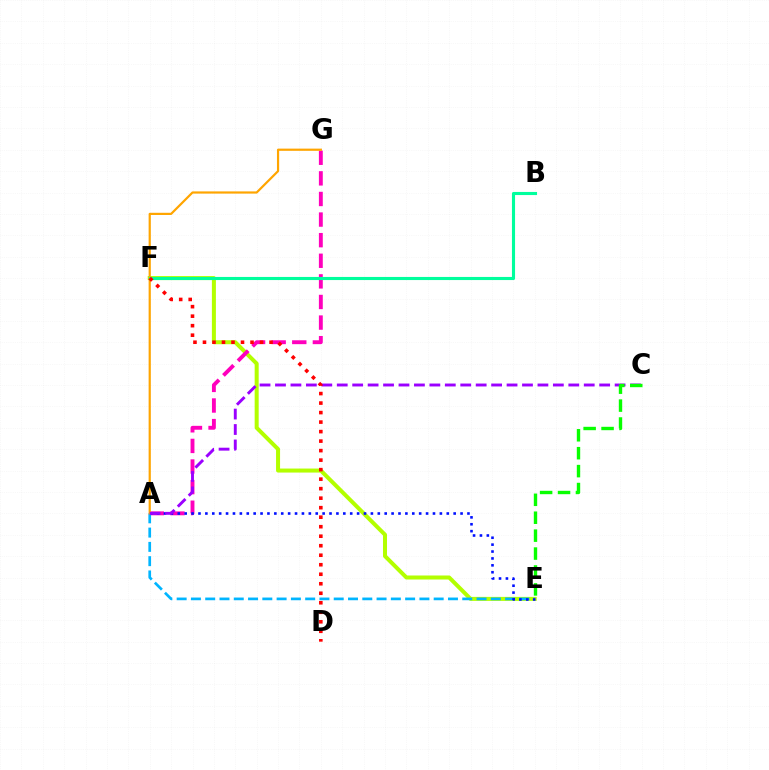{('E', 'F'): [{'color': '#b3ff00', 'line_style': 'solid', 'thickness': 2.89}], ('A', 'G'): [{'color': '#ff00bd', 'line_style': 'dashed', 'thickness': 2.8}, {'color': '#ffa500', 'line_style': 'solid', 'thickness': 1.58}], ('A', 'E'): [{'color': '#00b5ff', 'line_style': 'dashed', 'thickness': 1.94}, {'color': '#0010ff', 'line_style': 'dotted', 'thickness': 1.87}], ('A', 'C'): [{'color': '#9b00ff', 'line_style': 'dashed', 'thickness': 2.1}], ('B', 'F'): [{'color': '#00ff9d', 'line_style': 'solid', 'thickness': 2.24}], ('D', 'F'): [{'color': '#ff0000', 'line_style': 'dotted', 'thickness': 2.58}], ('C', 'E'): [{'color': '#08ff00', 'line_style': 'dashed', 'thickness': 2.43}]}